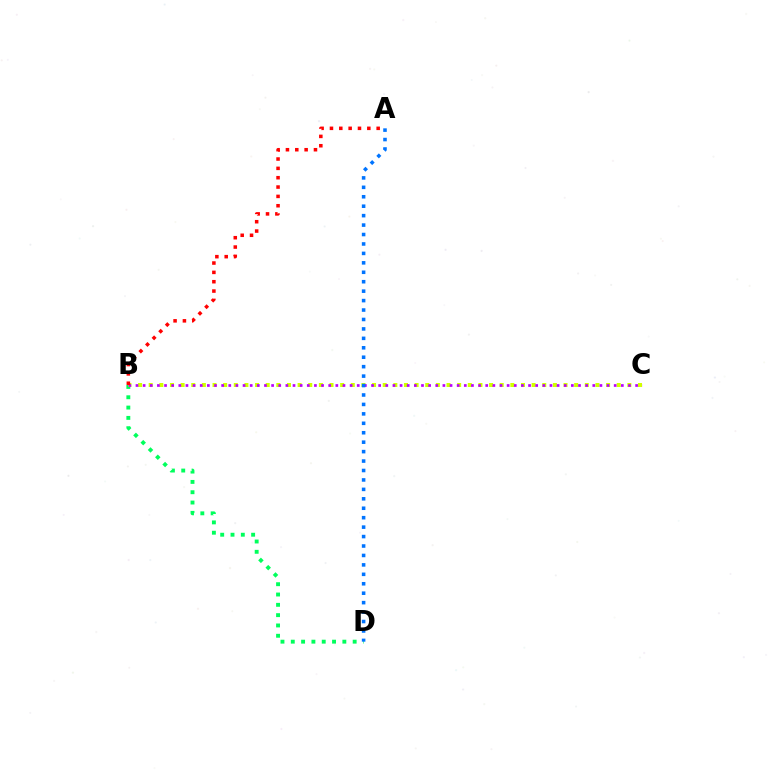{('B', 'D'): [{'color': '#00ff5c', 'line_style': 'dotted', 'thickness': 2.8}], ('B', 'C'): [{'color': '#d1ff00', 'line_style': 'dotted', 'thickness': 2.89}, {'color': '#b900ff', 'line_style': 'dotted', 'thickness': 1.94}], ('A', 'D'): [{'color': '#0074ff', 'line_style': 'dotted', 'thickness': 2.56}], ('A', 'B'): [{'color': '#ff0000', 'line_style': 'dotted', 'thickness': 2.54}]}